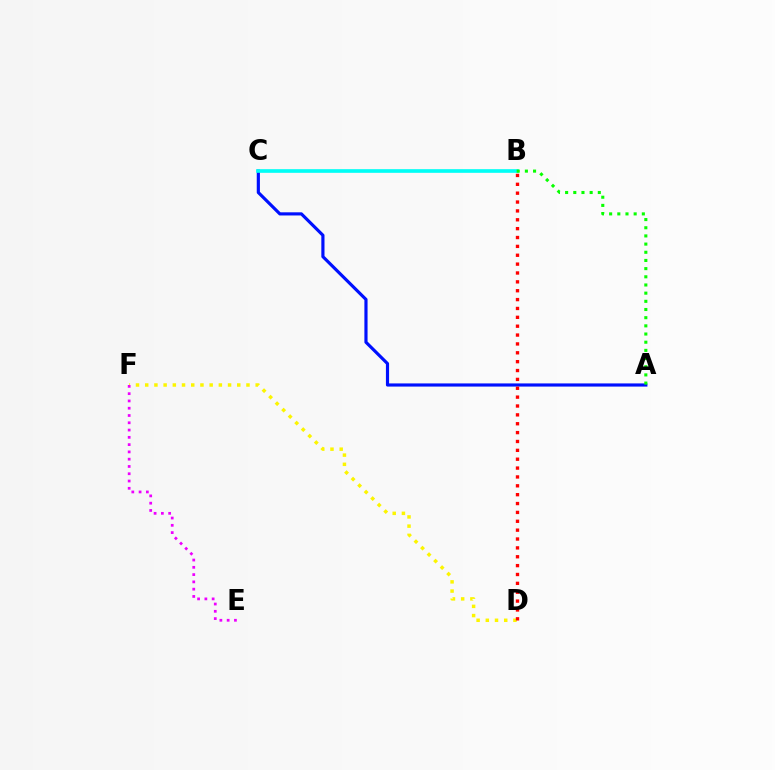{('A', 'C'): [{'color': '#0010ff', 'line_style': 'solid', 'thickness': 2.28}], ('B', 'C'): [{'color': '#00fff6', 'line_style': 'solid', 'thickness': 2.63}], ('D', 'F'): [{'color': '#fcf500', 'line_style': 'dotted', 'thickness': 2.5}], ('E', 'F'): [{'color': '#ee00ff', 'line_style': 'dotted', 'thickness': 1.98}], ('B', 'D'): [{'color': '#ff0000', 'line_style': 'dotted', 'thickness': 2.41}], ('A', 'B'): [{'color': '#08ff00', 'line_style': 'dotted', 'thickness': 2.22}]}